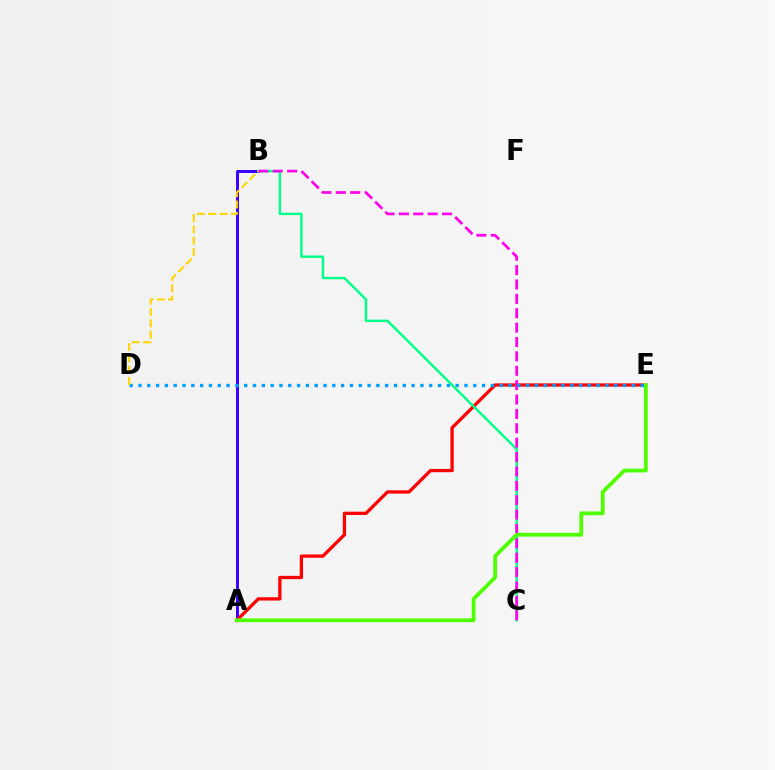{('A', 'B'): [{'color': '#3700ff', 'line_style': 'solid', 'thickness': 2.13}], ('A', 'E'): [{'color': '#ff0000', 'line_style': 'solid', 'thickness': 2.36}, {'color': '#4fff00', 'line_style': 'solid', 'thickness': 2.72}], ('B', 'C'): [{'color': '#00ff86', 'line_style': 'solid', 'thickness': 1.73}, {'color': '#ff00ed', 'line_style': 'dashed', 'thickness': 1.95}], ('D', 'E'): [{'color': '#009eff', 'line_style': 'dotted', 'thickness': 2.39}], ('B', 'D'): [{'color': '#ffd500', 'line_style': 'dashed', 'thickness': 1.54}]}